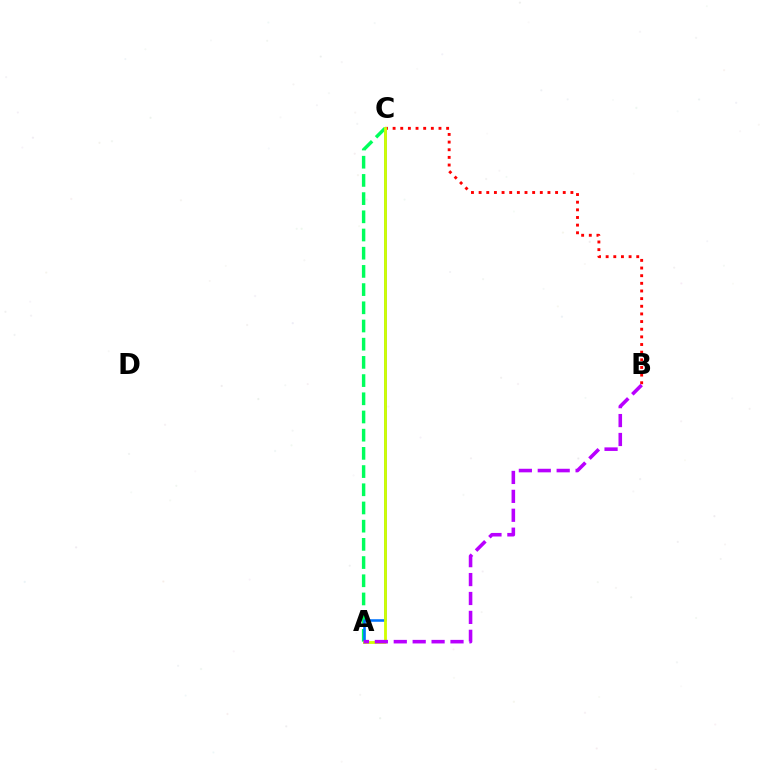{('B', 'C'): [{'color': '#ff0000', 'line_style': 'dotted', 'thickness': 2.08}], ('A', 'C'): [{'color': '#00ff5c', 'line_style': 'dashed', 'thickness': 2.47}, {'color': '#0074ff', 'line_style': 'solid', 'thickness': 1.83}, {'color': '#d1ff00', 'line_style': 'solid', 'thickness': 2.04}], ('A', 'B'): [{'color': '#b900ff', 'line_style': 'dashed', 'thickness': 2.57}]}